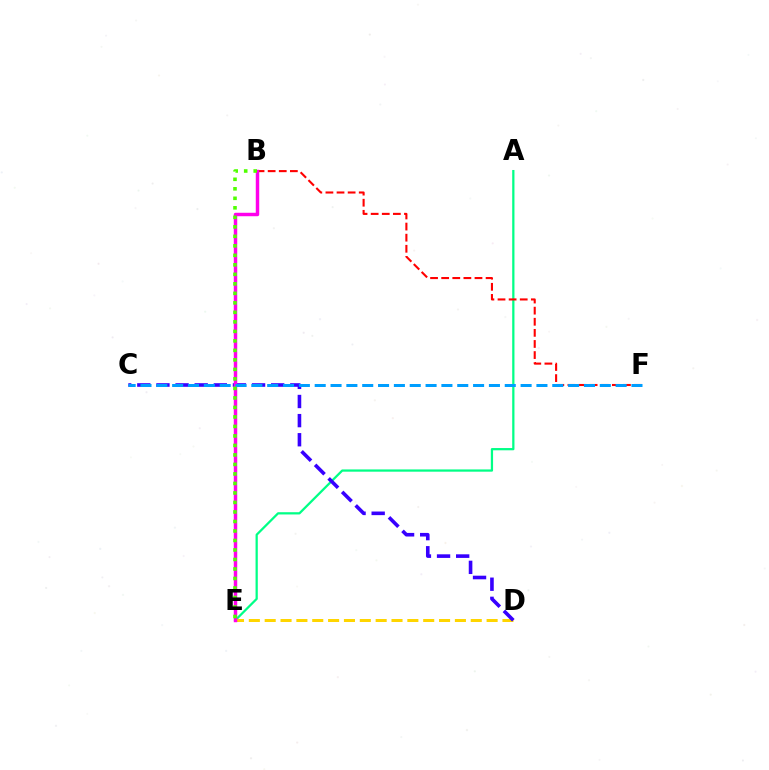{('A', 'E'): [{'color': '#00ff86', 'line_style': 'solid', 'thickness': 1.62}], ('B', 'F'): [{'color': '#ff0000', 'line_style': 'dashed', 'thickness': 1.51}], ('D', 'E'): [{'color': '#ffd500', 'line_style': 'dashed', 'thickness': 2.15}], ('C', 'D'): [{'color': '#3700ff', 'line_style': 'dashed', 'thickness': 2.6}], ('B', 'E'): [{'color': '#ff00ed', 'line_style': 'solid', 'thickness': 2.49}, {'color': '#4fff00', 'line_style': 'dotted', 'thickness': 2.58}], ('C', 'F'): [{'color': '#009eff', 'line_style': 'dashed', 'thickness': 2.15}]}